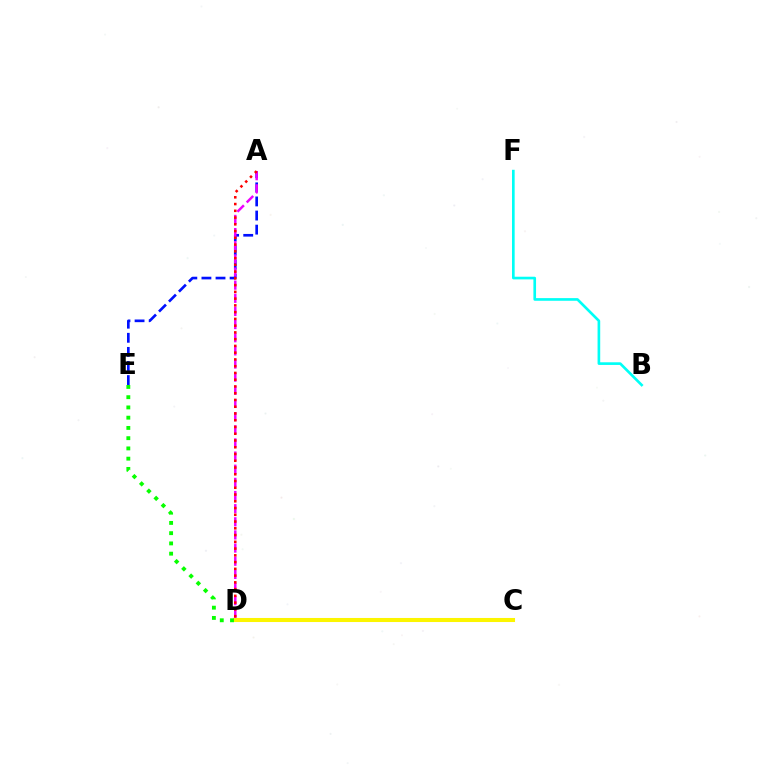{('A', 'E'): [{'color': '#0010ff', 'line_style': 'dashed', 'thickness': 1.91}], ('A', 'D'): [{'color': '#ee00ff', 'line_style': 'dashed', 'thickness': 1.79}, {'color': '#ff0000', 'line_style': 'dotted', 'thickness': 1.84}], ('B', 'F'): [{'color': '#00fff6', 'line_style': 'solid', 'thickness': 1.91}], ('C', 'D'): [{'color': '#fcf500', 'line_style': 'solid', 'thickness': 2.92}], ('D', 'E'): [{'color': '#08ff00', 'line_style': 'dotted', 'thickness': 2.78}]}